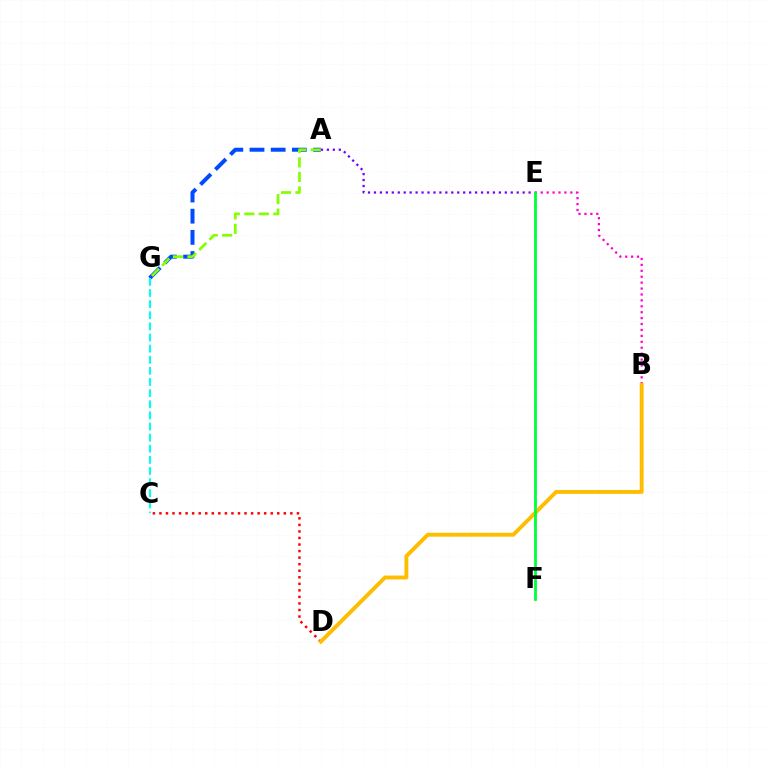{('A', 'G'): [{'color': '#004bff', 'line_style': 'dashed', 'thickness': 2.88}, {'color': '#84ff00', 'line_style': 'dashed', 'thickness': 1.97}], ('C', 'D'): [{'color': '#ff0000', 'line_style': 'dotted', 'thickness': 1.78}], ('B', 'E'): [{'color': '#ff00cf', 'line_style': 'dotted', 'thickness': 1.61}], ('B', 'D'): [{'color': '#ffbd00', 'line_style': 'solid', 'thickness': 2.8}], ('A', 'E'): [{'color': '#7200ff', 'line_style': 'dotted', 'thickness': 1.62}], ('E', 'F'): [{'color': '#00ff39', 'line_style': 'solid', 'thickness': 2.01}], ('C', 'G'): [{'color': '#00fff6', 'line_style': 'dashed', 'thickness': 1.51}]}